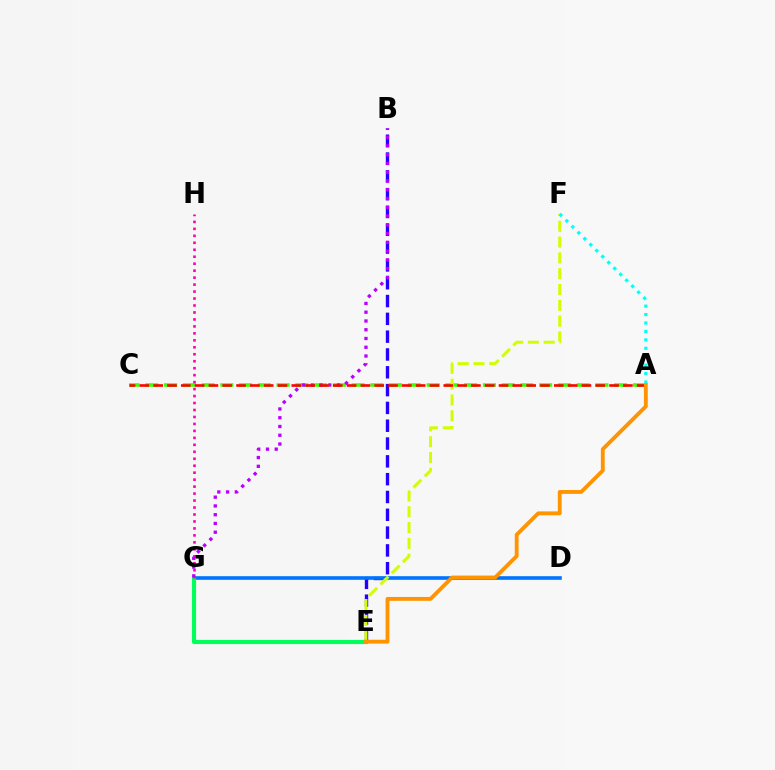{('B', 'E'): [{'color': '#2500ff', 'line_style': 'dashed', 'thickness': 2.42}], ('A', 'C'): [{'color': '#3dff00', 'line_style': 'dashed', 'thickness': 2.55}, {'color': '#ff0000', 'line_style': 'dashed', 'thickness': 1.88}], ('D', 'G'): [{'color': '#0074ff', 'line_style': 'solid', 'thickness': 2.6}], ('E', 'F'): [{'color': '#d1ff00', 'line_style': 'dashed', 'thickness': 2.15}], ('E', 'G'): [{'color': '#00ff5c', 'line_style': 'solid', 'thickness': 2.99}], ('G', 'H'): [{'color': '#ff00ac', 'line_style': 'dotted', 'thickness': 1.89}], ('B', 'G'): [{'color': '#b900ff', 'line_style': 'dotted', 'thickness': 2.38}], ('A', 'F'): [{'color': '#00fff6', 'line_style': 'dotted', 'thickness': 2.29}], ('A', 'E'): [{'color': '#ff9400', 'line_style': 'solid', 'thickness': 2.76}]}